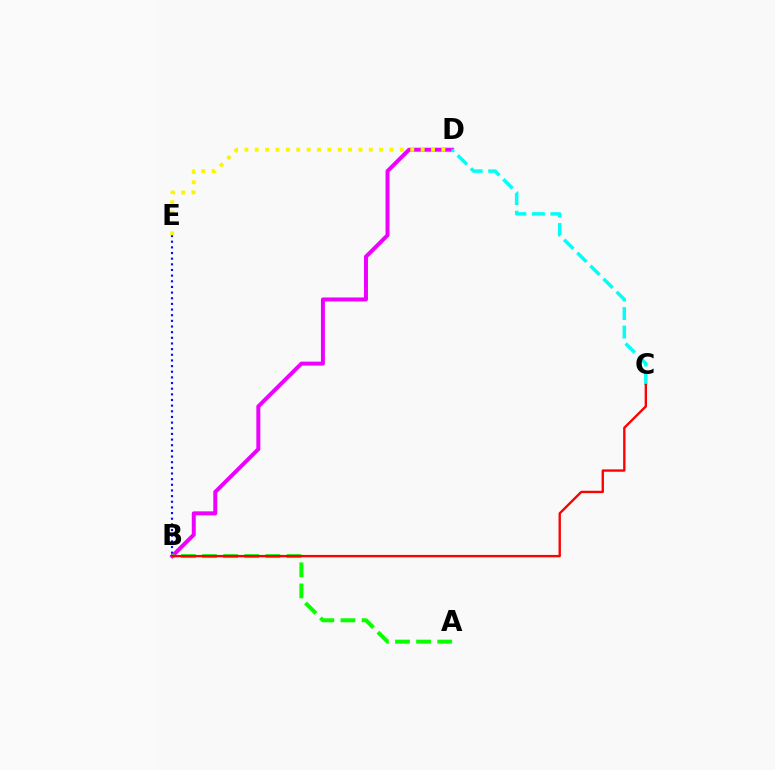{('B', 'E'): [{'color': '#0010ff', 'line_style': 'dotted', 'thickness': 1.54}], ('B', 'D'): [{'color': '#ee00ff', 'line_style': 'solid', 'thickness': 2.86}], ('D', 'E'): [{'color': '#fcf500', 'line_style': 'dotted', 'thickness': 2.82}], ('C', 'D'): [{'color': '#00fff6', 'line_style': 'dashed', 'thickness': 2.51}], ('A', 'B'): [{'color': '#08ff00', 'line_style': 'dashed', 'thickness': 2.87}], ('B', 'C'): [{'color': '#ff0000', 'line_style': 'solid', 'thickness': 1.7}]}